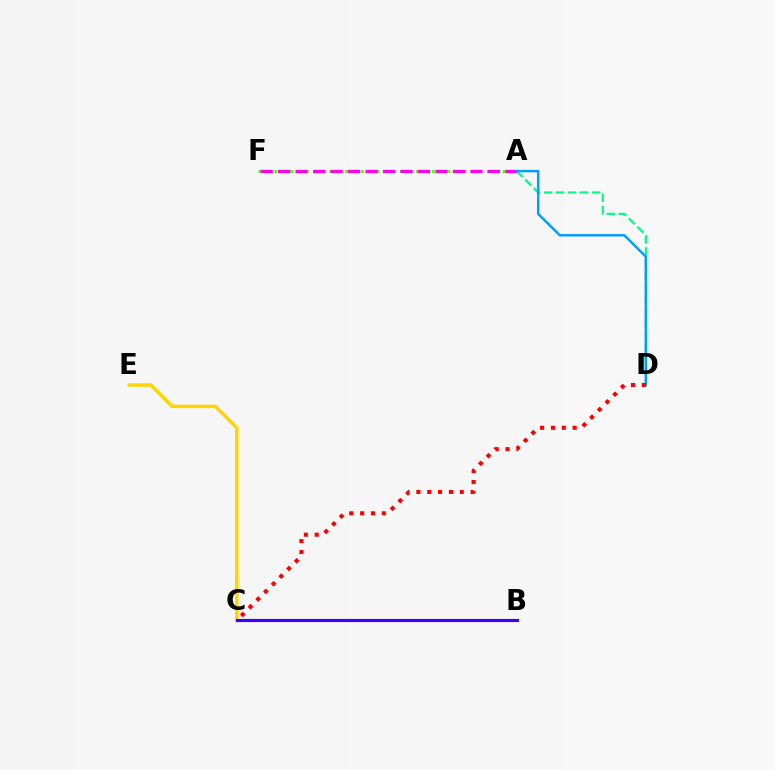{('A', 'D'): [{'color': '#00ff86', 'line_style': 'dashed', 'thickness': 1.63}, {'color': '#009eff', 'line_style': 'solid', 'thickness': 1.76}], ('C', 'E'): [{'color': '#ffd500', 'line_style': 'solid', 'thickness': 2.52}], ('B', 'C'): [{'color': '#3700ff', 'line_style': 'solid', 'thickness': 2.26}], ('A', 'F'): [{'color': '#4fff00', 'line_style': 'dotted', 'thickness': 2.14}, {'color': '#ff00ed', 'line_style': 'dashed', 'thickness': 2.37}], ('C', 'D'): [{'color': '#ff0000', 'line_style': 'dotted', 'thickness': 2.95}]}